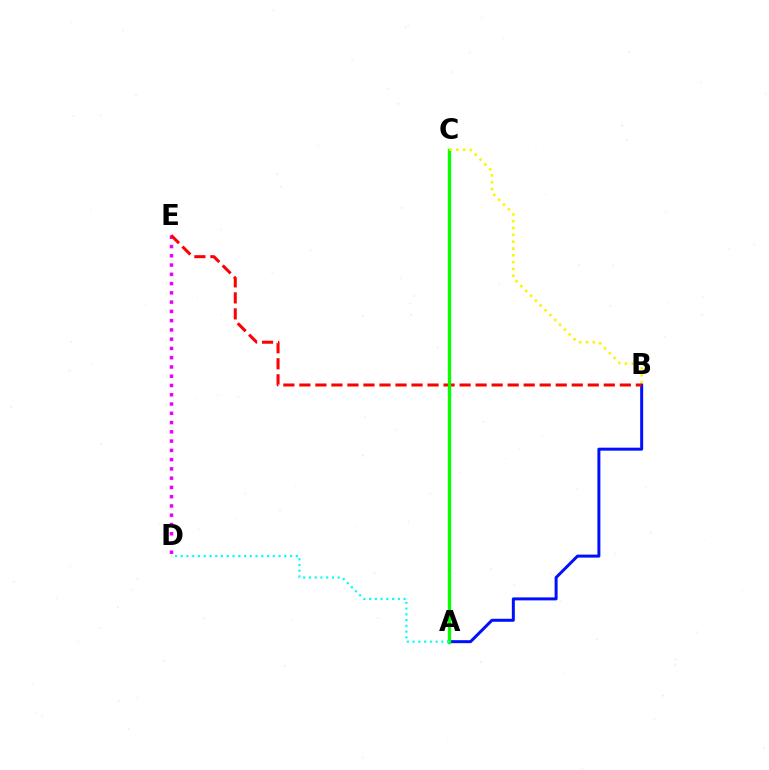{('A', 'B'): [{'color': '#0010ff', 'line_style': 'solid', 'thickness': 2.15}], ('D', 'E'): [{'color': '#ee00ff', 'line_style': 'dotted', 'thickness': 2.52}], ('B', 'E'): [{'color': '#ff0000', 'line_style': 'dashed', 'thickness': 2.18}], ('A', 'C'): [{'color': '#08ff00', 'line_style': 'solid', 'thickness': 2.41}], ('B', 'C'): [{'color': '#fcf500', 'line_style': 'dotted', 'thickness': 1.86}], ('A', 'D'): [{'color': '#00fff6', 'line_style': 'dotted', 'thickness': 1.56}]}